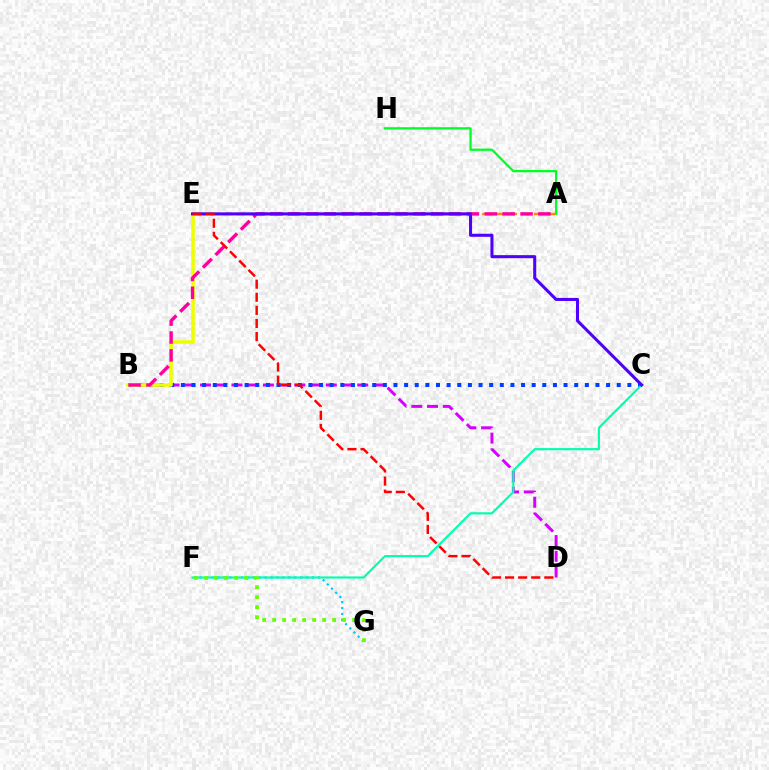{('F', 'G'): [{'color': '#00c7ff', 'line_style': 'dotted', 'thickness': 1.61}, {'color': '#66ff00', 'line_style': 'dotted', 'thickness': 2.72}], ('B', 'D'): [{'color': '#d600ff', 'line_style': 'dashed', 'thickness': 2.14}], ('A', 'E'): [{'color': '#ff8800', 'line_style': 'dashed', 'thickness': 1.76}], ('B', 'C'): [{'color': '#003fff', 'line_style': 'dotted', 'thickness': 2.89}], ('B', 'E'): [{'color': '#eeff00', 'line_style': 'solid', 'thickness': 2.56}], ('C', 'F'): [{'color': '#00ffaf', 'line_style': 'solid', 'thickness': 1.55}], ('A', 'B'): [{'color': '#ff00a0', 'line_style': 'dashed', 'thickness': 2.43}], ('C', 'E'): [{'color': '#4f00ff', 'line_style': 'solid', 'thickness': 2.19}], ('D', 'E'): [{'color': '#ff0000', 'line_style': 'dashed', 'thickness': 1.78}], ('A', 'H'): [{'color': '#00ff27', 'line_style': 'solid', 'thickness': 1.65}]}